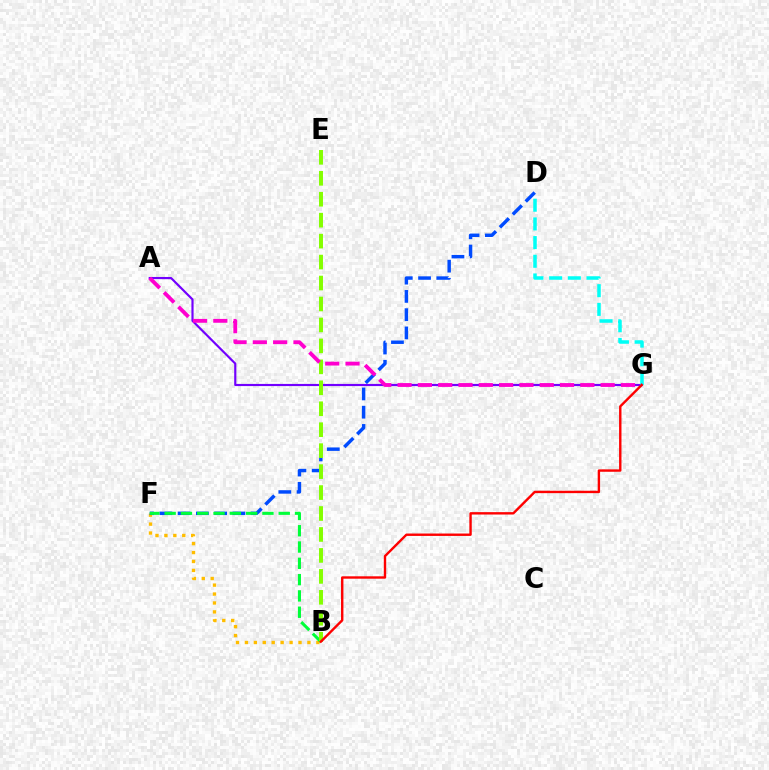{('B', 'F'): [{'color': '#ffbd00', 'line_style': 'dotted', 'thickness': 2.43}, {'color': '#00ff39', 'line_style': 'dashed', 'thickness': 2.21}], ('A', 'G'): [{'color': '#7200ff', 'line_style': 'solid', 'thickness': 1.56}, {'color': '#ff00cf', 'line_style': 'dashed', 'thickness': 2.76}], ('D', 'G'): [{'color': '#00fff6', 'line_style': 'dashed', 'thickness': 2.54}], ('D', 'F'): [{'color': '#004bff', 'line_style': 'dashed', 'thickness': 2.48}], ('B', 'E'): [{'color': '#84ff00', 'line_style': 'dashed', 'thickness': 2.85}], ('B', 'G'): [{'color': '#ff0000', 'line_style': 'solid', 'thickness': 1.72}]}